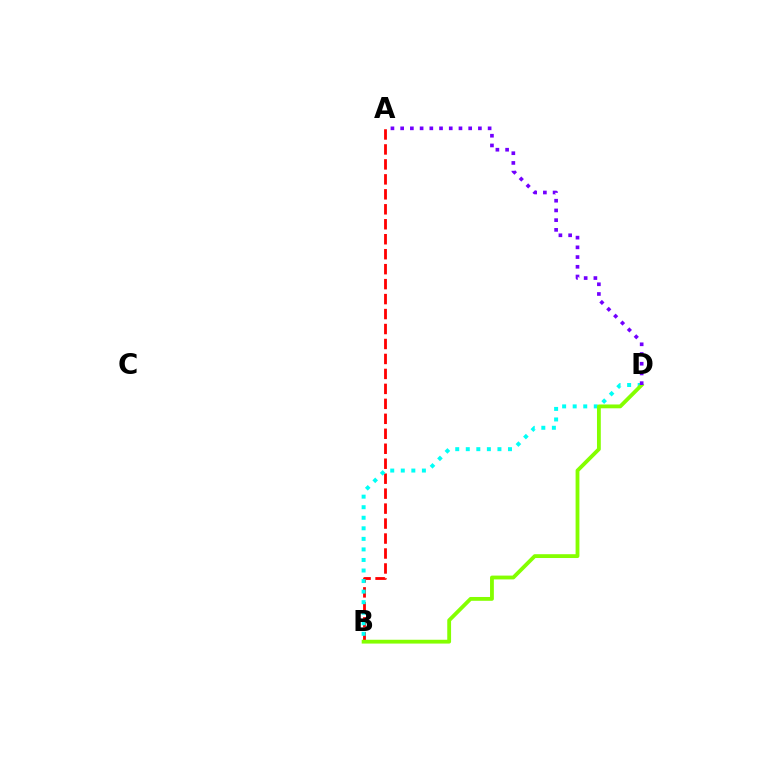{('A', 'B'): [{'color': '#ff0000', 'line_style': 'dashed', 'thickness': 2.03}], ('B', 'D'): [{'color': '#00fff6', 'line_style': 'dotted', 'thickness': 2.87}, {'color': '#84ff00', 'line_style': 'solid', 'thickness': 2.75}], ('A', 'D'): [{'color': '#7200ff', 'line_style': 'dotted', 'thickness': 2.64}]}